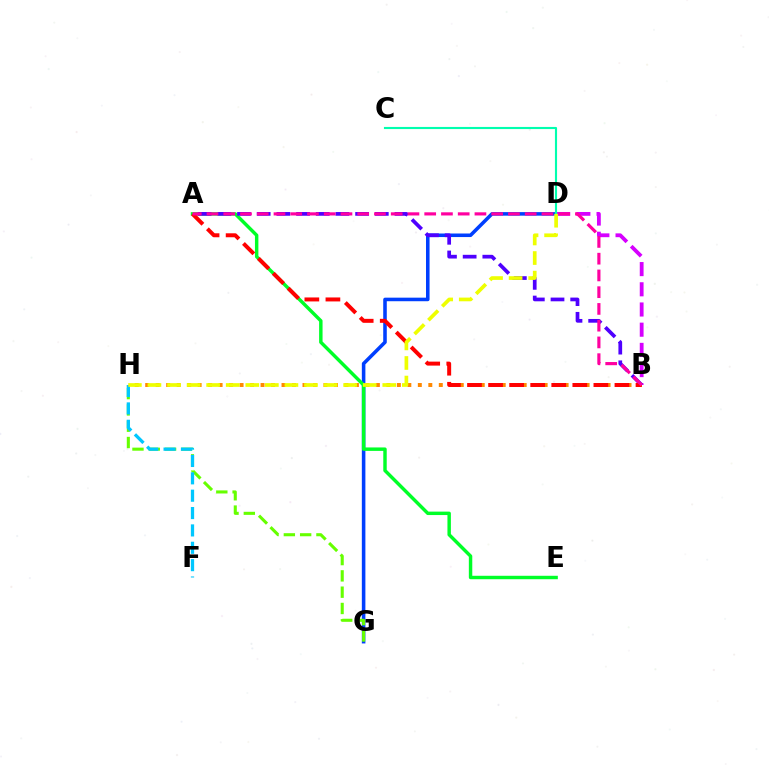{('D', 'G'): [{'color': '#003fff', 'line_style': 'solid', 'thickness': 2.56}], ('G', 'H'): [{'color': '#66ff00', 'line_style': 'dashed', 'thickness': 2.21}], ('B', 'D'): [{'color': '#d600ff', 'line_style': 'dashed', 'thickness': 2.74}], ('F', 'H'): [{'color': '#00c7ff', 'line_style': 'dashed', 'thickness': 2.36}], ('A', 'E'): [{'color': '#00ff27', 'line_style': 'solid', 'thickness': 2.48}], ('A', 'B'): [{'color': '#4f00ff', 'line_style': 'dashed', 'thickness': 2.67}, {'color': '#ff0000', 'line_style': 'dashed', 'thickness': 2.86}, {'color': '#ff00a0', 'line_style': 'dashed', 'thickness': 2.28}], ('B', 'H'): [{'color': '#ff8800', 'line_style': 'dotted', 'thickness': 2.85}], ('C', 'D'): [{'color': '#00ffaf', 'line_style': 'solid', 'thickness': 1.53}], ('D', 'H'): [{'color': '#eeff00', 'line_style': 'dashed', 'thickness': 2.66}]}